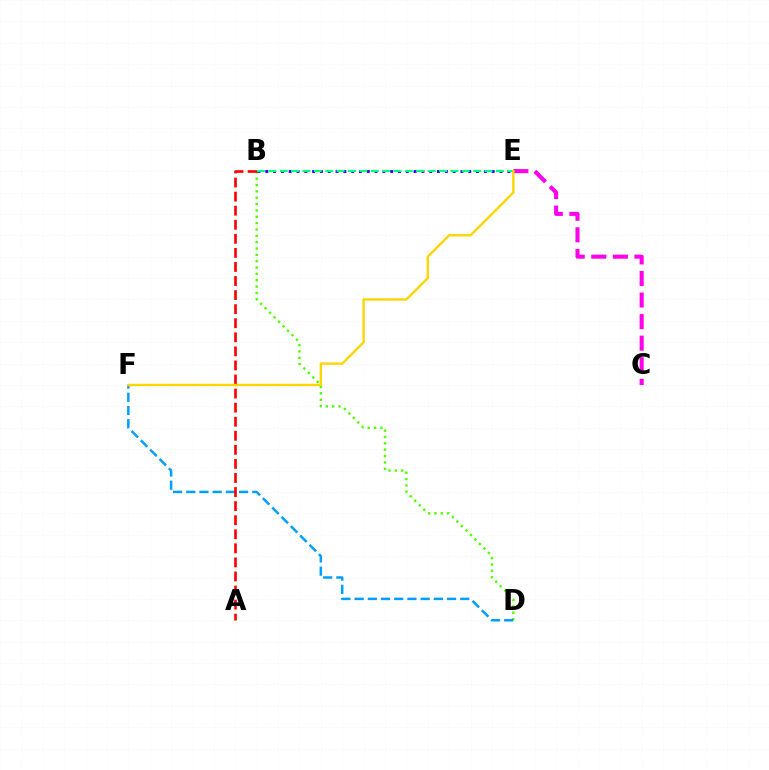{('B', 'D'): [{'color': '#4fff00', 'line_style': 'dotted', 'thickness': 1.73}], ('B', 'E'): [{'color': '#3700ff', 'line_style': 'dotted', 'thickness': 2.12}, {'color': '#00ff86', 'line_style': 'dashed', 'thickness': 1.55}], ('D', 'F'): [{'color': '#009eff', 'line_style': 'dashed', 'thickness': 1.79}], ('A', 'B'): [{'color': '#ff0000', 'line_style': 'dashed', 'thickness': 1.91}], ('C', 'E'): [{'color': '#ff00ed', 'line_style': 'dashed', 'thickness': 2.93}], ('E', 'F'): [{'color': '#ffd500', 'line_style': 'solid', 'thickness': 1.72}]}